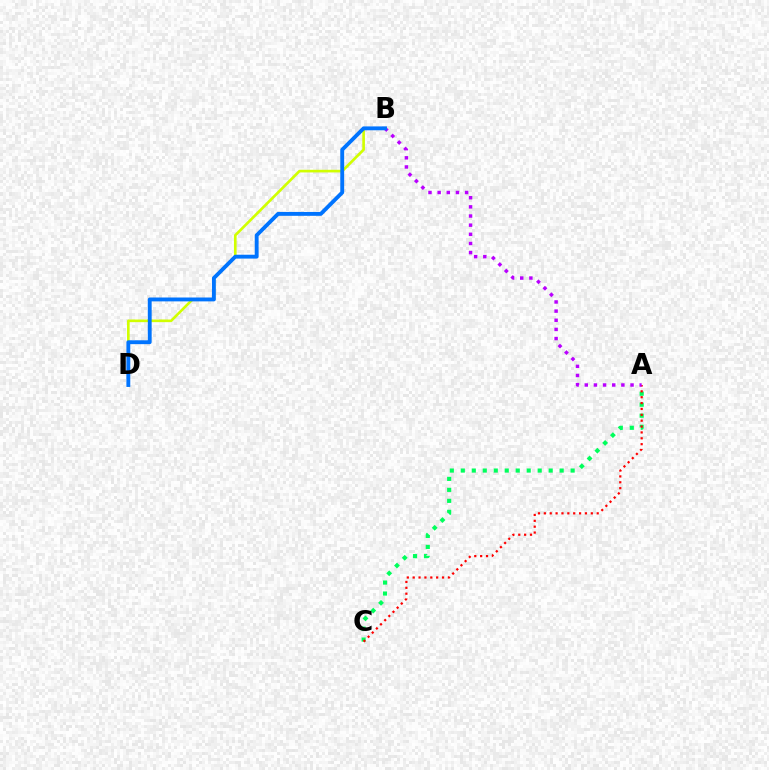{('A', 'C'): [{'color': '#00ff5c', 'line_style': 'dotted', 'thickness': 2.98}, {'color': '#ff0000', 'line_style': 'dotted', 'thickness': 1.6}], ('B', 'D'): [{'color': '#d1ff00', 'line_style': 'solid', 'thickness': 1.9}, {'color': '#0074ff', 'line_style': 'solid', 'thickness': 2.79}], ('A', 'B'): [{'color': '#b900ff', 'line_style': 'dotted', 'thickness': 2.49}]}